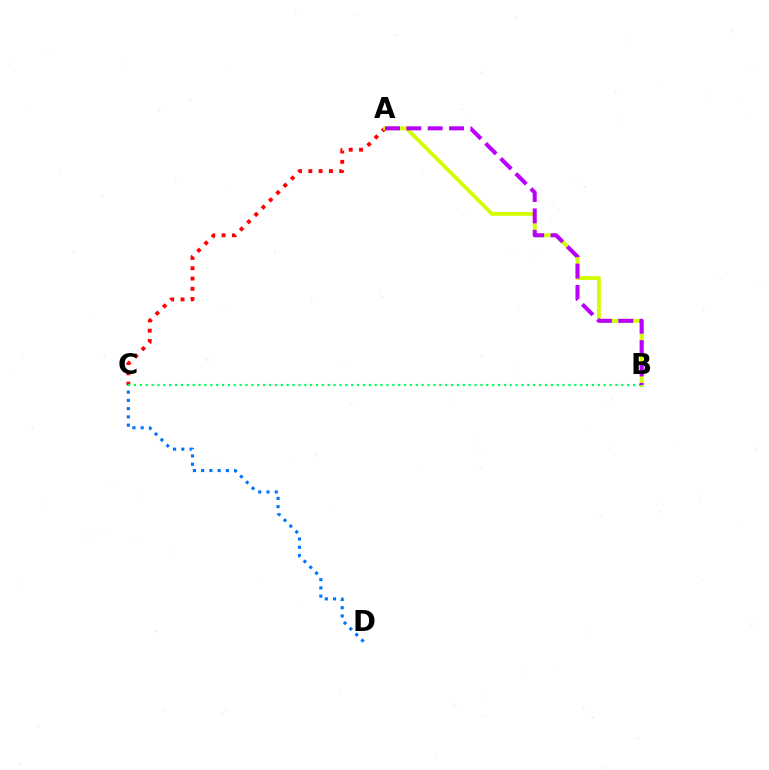{('A', 'C'): [{'color': '#ff0000', 'line_style': 'dotted', 'thickness': 2.8}], ('A', 'B'): [{'color': '#d1ff00', 'line_style': 'solid', 'thickness': 2.75}, {'color': '#b900ff', 'line_style': 'dashed', 'thickness': 2.9}], ('C', 'D'): [{'color': '#0074ff', 'line_style': 'dotted', 'thickness': 2.24}], ('B', 'C'): [{'color': '#00ff5c', 'line_style': 'dotted', 'thickness': 1.6}]}